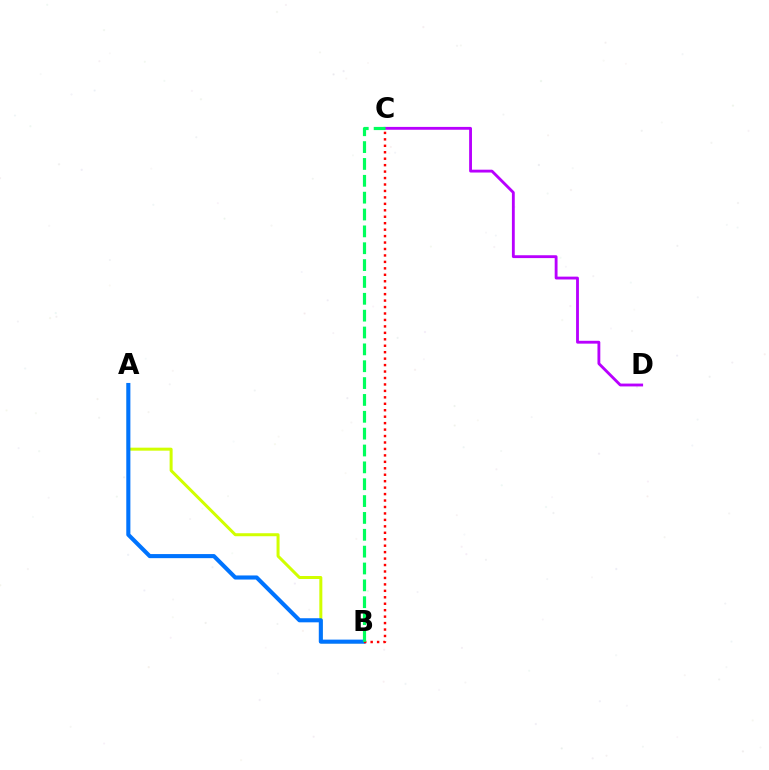{('A', 'B'): [{'color': '#d1ff00', 'line_style': 'solid', 'thickness': 2.16}, {'color': '#0074ff', 'line_style': 'solid', 'thickness': 2.95}], ('C', 'D'): [{'color': '#b900ff', 'line_style': 'solid', 'thickness': 2.05}], ('B', 'C'): [{'color': '#ff0000', 'line_style': 'dotted', 'thickness': 1.75}, {'color': '#00ff5c', 'line_style': 'dashed', 'thickness': 2.29}]}